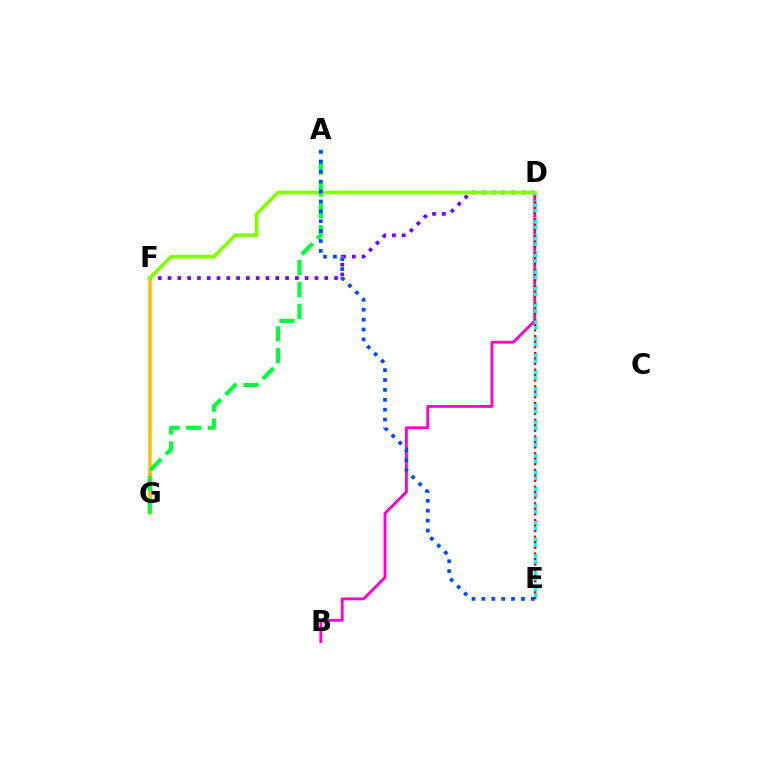{('D', 'F'): [{'color': '#7200ff', 'line_style': 'dotted', 'thickness': 2.66}, {'color': '#84ff00', 'line_style': 'solid', 'thickness': 2.69}], ('B', 'D'): [{'color': '#ff00cf', 'line_style': 'solid', 'thickness': 2.05}], ('D', 'E'): [{'color': '#00fff6', 'line_style': 'dashed', 'thickness': 2.29}, {'color': '#ff0000', 'line_style': 'dotted', 'thickness': 1.51}], ('F', 'G'): [{'color': '#ffbd00', 'line_style': 'solid', 'thickness': 2.54}], ('A', 'G'): [{'color': '#00ff39', 'line_style': 'dashed', 'thickness': 2.97}], ('A', 'E'): [{'color': '#004bff', 'line_style': 'dotted', 'thickness': 2.69}]}